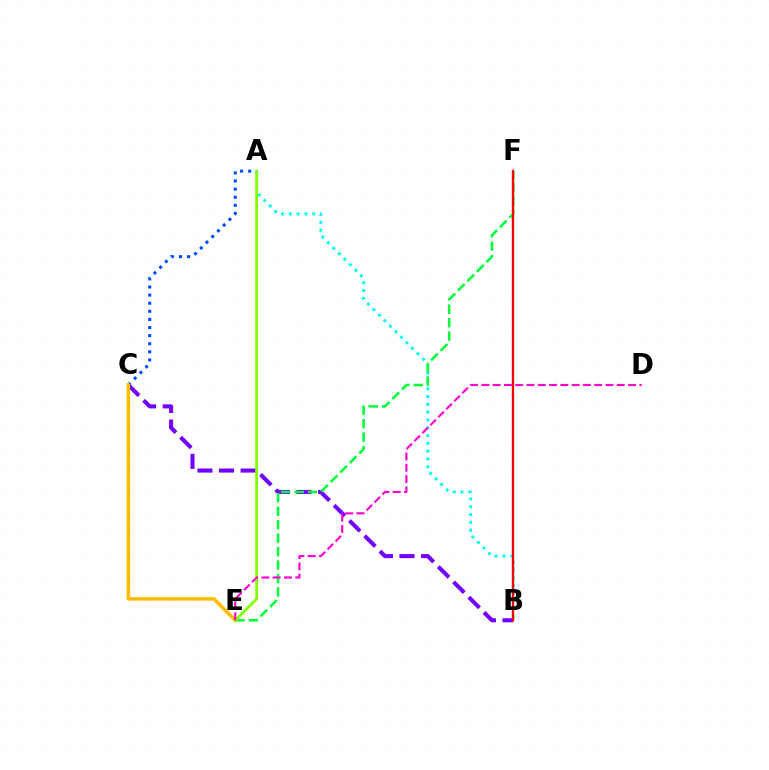{('A', 'B'): [{'color': '#00fff6', 'line_style': 'dotted', 'thickness': 2.12}], ('B', 'C'): [{'color': '#7200ff', 'line_style': 'dashed', 'thickness': 2.93}], ('A', 'C'): [{'color': '#004bff', 'line_style': 'dotted', 'thickness': 2.2}], ('E', 'F'): [{'color': '#00ff39', 'line_style': 'dashed', 'thickness': 1.83}], ('C', 'E'): [{'color': '#ffbd00', 'line_style': 'solid', 'thickness': 2.58}], ('A', 'E'): [{'color': '#84ff00', 'line_style': 'solid', 'thickness': 2.01}], ('D', 'E'): [{'color': '#ff00cf', 'line_style': 'dashed', 'thickness': 1.53}], ('B', 'F'): [{'color': '#ff0000', 'line_style': 'solid', 'thickness': 1.7}]}